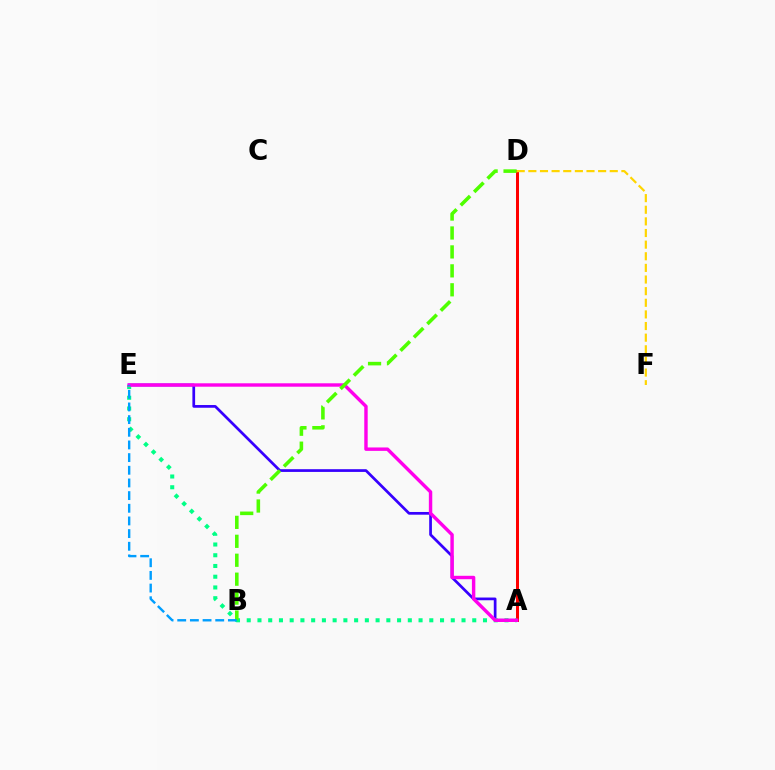{('A', 'E'): [{'color': '#3700ff', 'line_style': 'solid', 'thickness': 1.96}, {'color': '#00ff86', 'line_style': 'dotted', 'thickness': 2.92}, {'color': '#ff00ed', 'line_style': 'solid', 'thickness': 2.46}], ('A', 'D'): [{'color': '#ff0000', 'line_style': 'solid', 'thickness': 2.16}], ('B', 'D'): [{'color': '#4fff00', 'line_style': 'dashed', 'thickness': 2.57}], ('B', 'E'): [{'color': '#009eff', 'line_style': 'dashed', 'thickness': 1.72}], ('D', 'F'): [{'color': '#ffd500', 'line_style': 'dashed', 'thickness': 1.58}]}